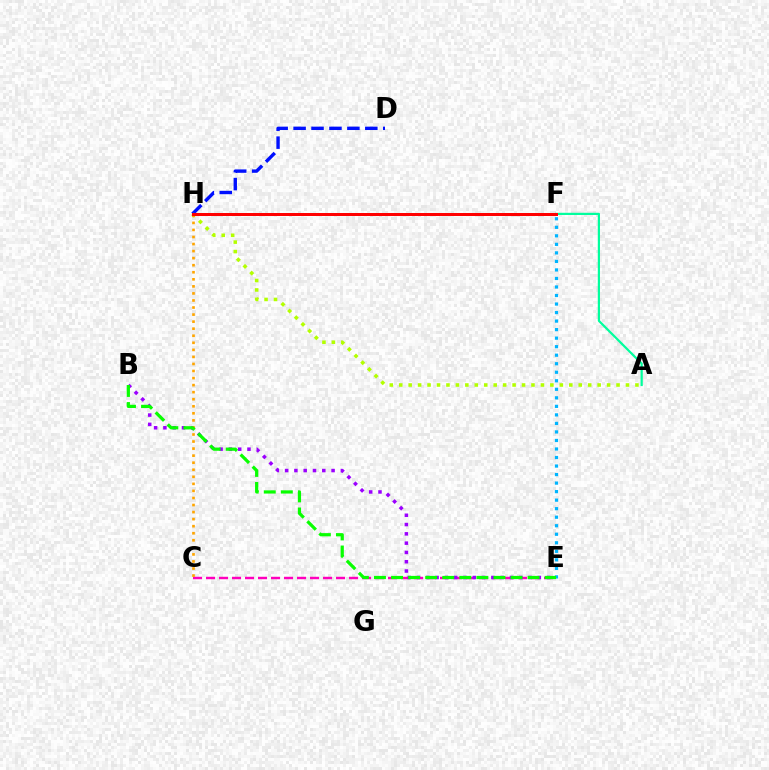{('C', 'E'): [{'color': '#ff00bd', 'line_style': 'dashed', 'thickness': 1.77}], ('A', 'F'): [{'color': '#00ff9d', 'line_style': 'solid', 'thickness': 1.58}], ('B', 'E'): [{'color': '#9b00ff', 'line_style': 'dotted', 'thickness': 2.53}, {'color': '#08ff00', 'line_style': 'dashed', 'thickness': 2.32}], ('D', 'H'): [{'color': '#0010ff', 'line_style': 'dashed', 'thickness': 2.44}], ('E', 'F'): [{'color': '#00b5ff', 'line_style': 'dotted', 'thickness': 2.32}], ('A', 'H'): [{'color': '#b3ff00', 'line_style': 'dotted', 'thickness': 2.57}], ('C', 'H'): [{'color': '#ffa500', 'line_style': 'dotted', 'thickness': 1.92}], ('F', 'H'): [{'color': '#ff0000', 'line_style': 'solid', 'thickness': 2.16}]}